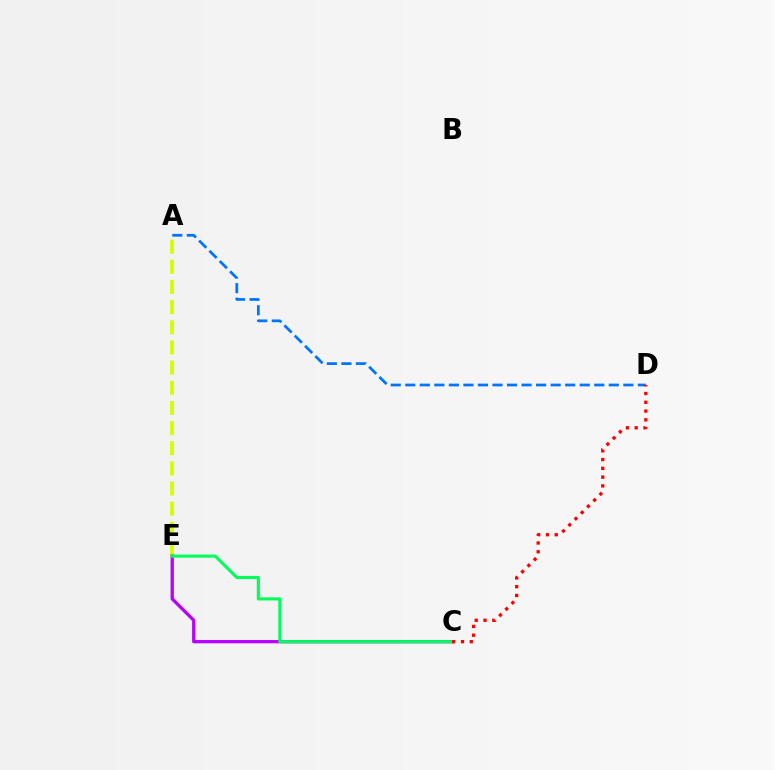{('A', 'E'): [{'color': '#d1ff00', 'line_style': 'dashed', 'thickness': 2.74}], ('A', 'D'): [{'color': '#0074ff', 'line_style': 'dashed', 'thickness': 1.98}], ('C', 'E'): [{'color': '#b900ff', 'line_style': 'solid', 'thickness': 2.37}, {'color': '#00ff5c', 'line_style': 'solid', 'thickness': 2.25}], ('C', 'D'): [{'color': '#ff0000', 'line_style': 'dotted', 'thickness': 2.38}]}